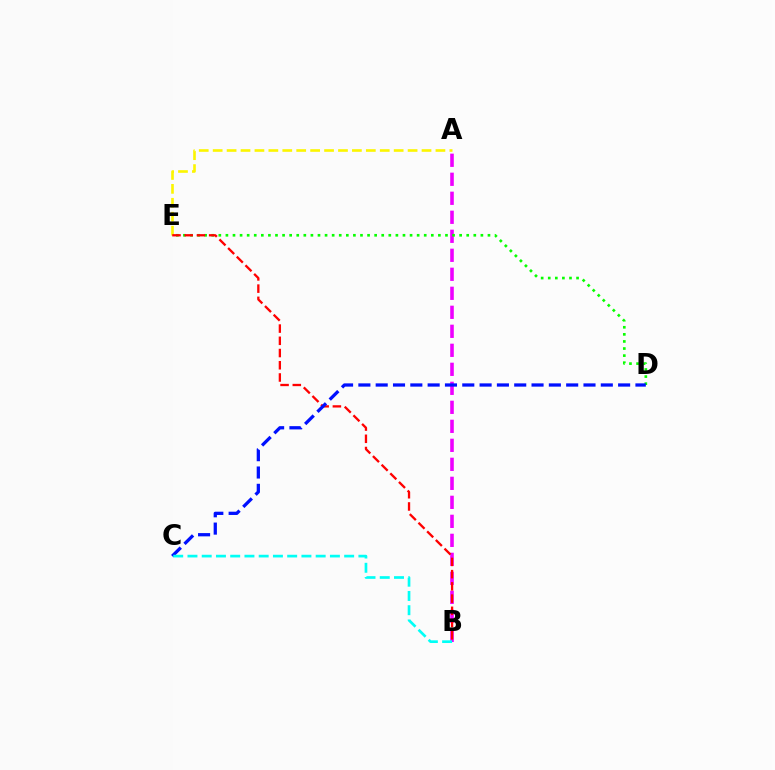{('A', 'B'): [{'color': '#ee00ff', 'line_style': 'dashed', 'thickness': 2.58}], ('D', 'E'): [{'color': '#08ff00', 'line_style': 'dotted', 'thickness': 1.92}], ('A', 'E'): [{'color': '#fcf500', 'line_style': 'dashed', 'thickness': 1.89}], ('B', 'E'): [{'color': '#ff0000', 'line_style': 'dashed', 'thickness': 1.66}], ('C', 'D'): [{'color': '#0010ff', 'line_style': 'dashed', 'thickness': 2.35}], ('B', 'C'): [{'color': '#00fff6', 'line_style': 'dashed', 'thickness': 1.94}]}